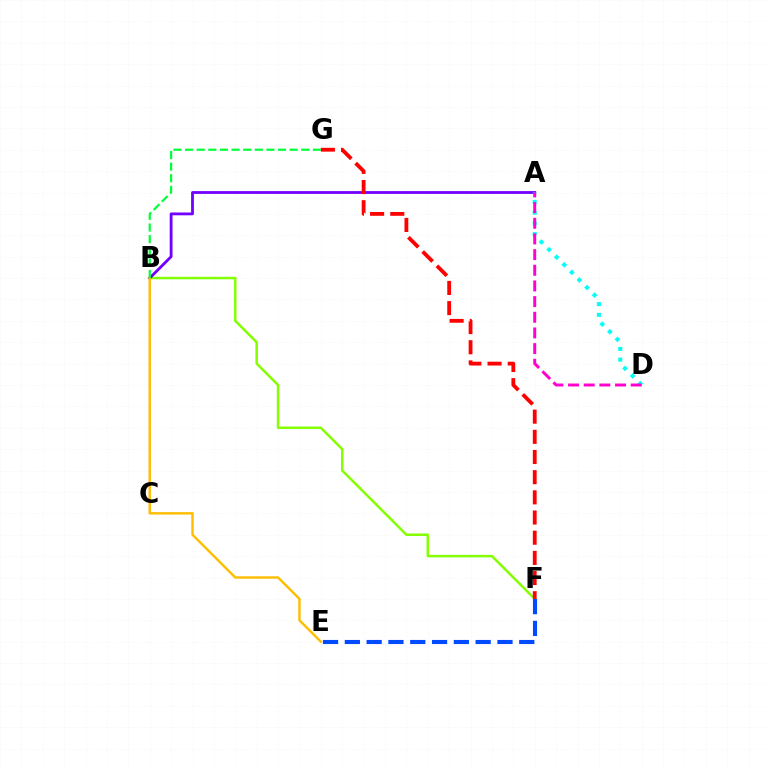{('B', 'F'): [{'color': '#84ff00', 'line_style': 'solid', 'thickness': 1.8}], ('A', 'B'): [{'color': '#7200ff', 'line_style': 'solid', 'thickness': 2.03}], ('F', 'G'): [{'color': '#ff0000', 'line_style': 'dashed', 'thickness': 2.74}], ('B', 'E'): [{'color': '#ffbd00', 'line_style': 'solid', 'thickness': 1.73}], ('E', 'F'): [{'color': '#004bff', 'line_style': 'dashed', 'thickness': 2.96}], ('A', 'D'): [{'color': '#00fff6', 'line_style': 'dotted', 'thickness': 2.92}, {'color': '#ff00cf', 'line_style': 'dashed', 'thickness': 2.13}], ('B', 'G'): [{'color': '#00ff39', 'line_style': 'dashed', 'thickness': 1.58}]}